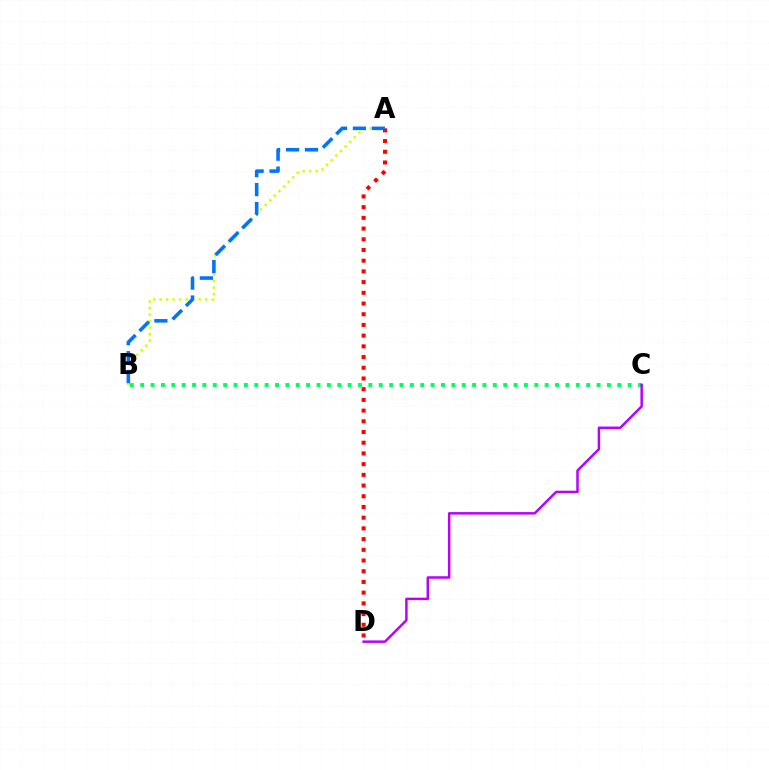{('A', 'B'): [{'color': '#d1ff00', 'line_style': 'dotted', 'thickness': 1.77}, {'color': '#0074ff', 'line_style': 'dashed', 'thickness': 2.57}], ('B', 'C'): [{'color': '#00ff5c', 'line_style': 'dotted', 'thickness': 2.82}], ('A', 'D'): [{'color': '#ff0000', 'line_style': 'dotted', 'thickness': 2.91}], ('C', 'D'): [{'color': '#b900ff', 'line_style': 'solid', 'thickness': 1.79}]}